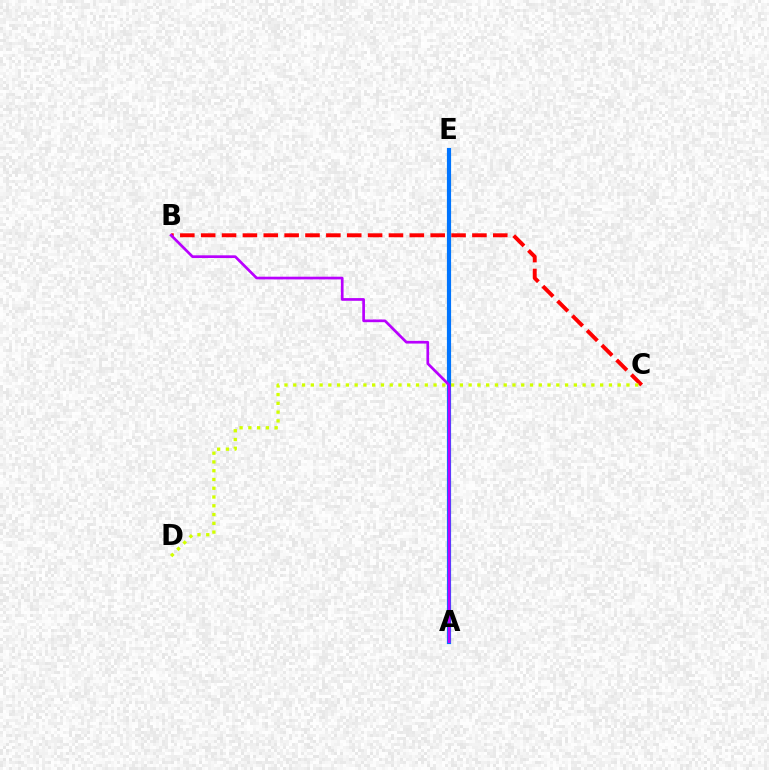{('A', 'E'): [{'color': '#00ff5c', 'line_style': 'dashed', 'thickness': 2.91}, {'color': '#0074ff', 'line_style': 'solid', 'thickness': 2.99}], ('B', 'C'): [{'color': '#ff0000', 'line_style': 'dashed', 'thickness': 2.83}], ('C', 'D'): [{'color': '#d1ff00', 'line_style': 'dotted', 'thickness': 2.38}], ('A', 'B'): [{'color': '#b900ff', 'line_style': 'solid', 'thickness': 1.94}]}